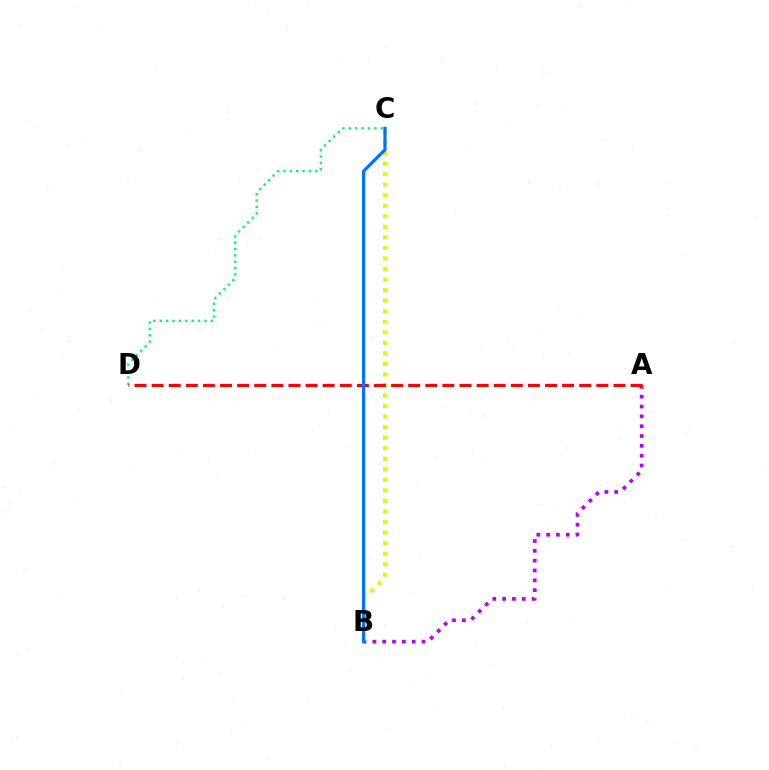{('A', 'B'): [{'color': '#b900ff', 'line_style': 'dotted', 'thickness': 2.67}], ('B', 'C'): [{'color': '#d1ff00', 'line_style': 'dotted', 'thickness': 2.86}, {'color': '#0074ff', 'line_style': 'solid', 'thickness': 2.32}], ('C', 'D'): [{'color': '#00ff5c', 'line_style': 'dotted', 'thickness': 1.73}], ('A', 'D'): [{'color': '#ff0000', 'line_style': 'dashed', 'thickness': 2.32}]}